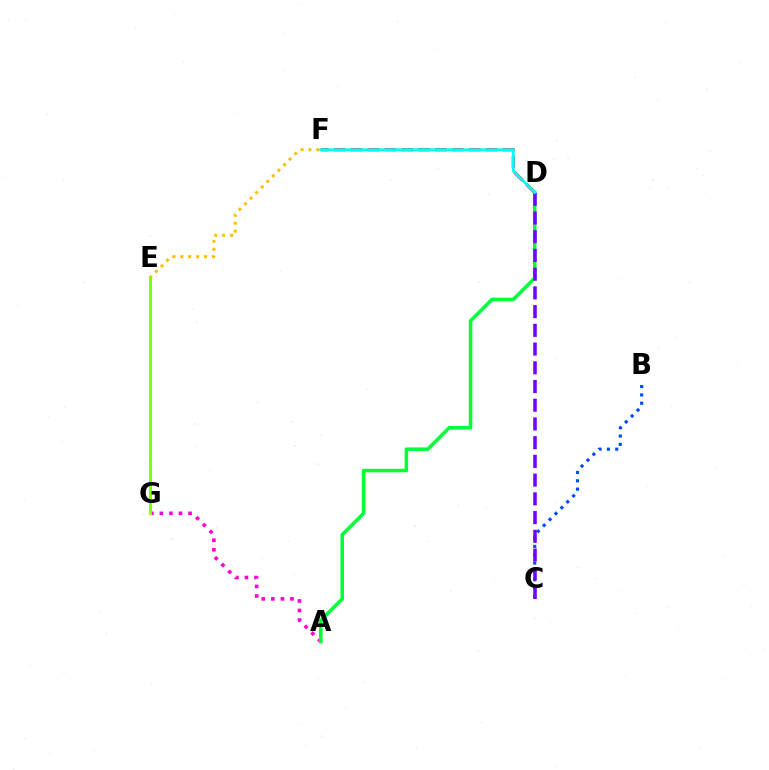{('D', 'F'): [{'color': '#ff0000', 'line_style': 'dashed', 'thickness': 2.29}, {'color': '#00fff6', 'line_style': 'solid', 'thickness': 2.0}], ('B', 'C'): [{'color': '#004bff', 'line_style': 'dotted', 'thickness': 2.26}], ('A', 'G'): [{'color': '#ff00cf', 'line_style': 'dotted', 'thickness': 2.6}], ('A', 'D'): [{'color': '#00ff39', 'line_style': 'solid', 'thickness': 2.54}], ('C', 'D'): [{'color': '#7200ff', 'line_style': 'dashed', 'thickness': 2.54}], ('E', 'F'): [{'color': '#ffbd00', 'line_style': 'dotted', 'thickness': 2.15}], ('E', 'G'): [{'color': '#84ff00', 'line_style': 'solid', 'thickness': 2.2}]}